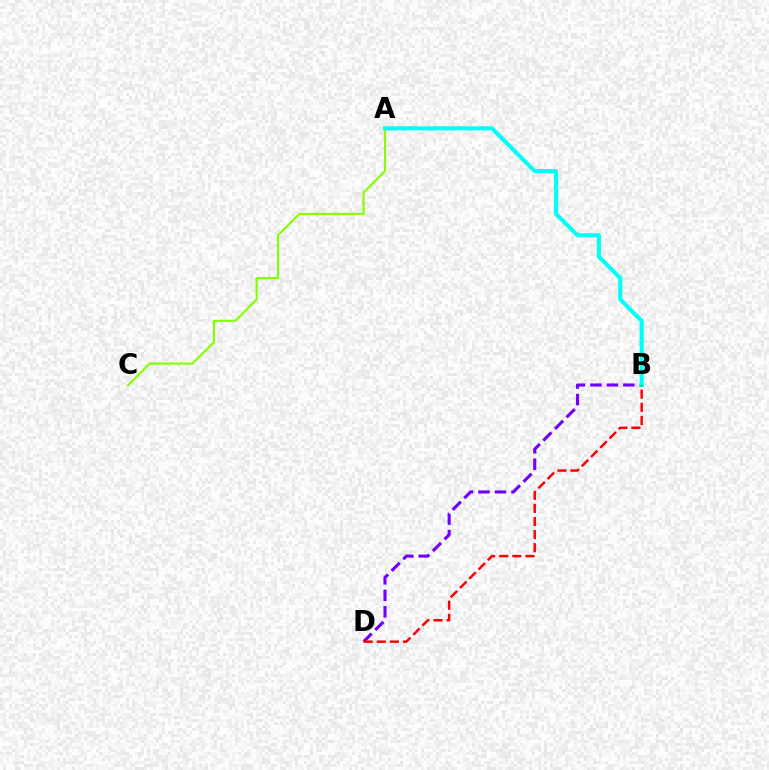{('B', 'D'): [{'color': '#7200ff', 'line_style': 'dashed', 'thickness': 2.24}, {'color': '#ff0000', 'line_style': 'dashed', 'thickness': 1.78}], ('A', 'C'): [{'color': '#84ff00', 'line_style': 'solid', 'thickness': 1.54}], ('A', 'B'): [{'color': '#00fff6', 'line_style': 'solid', 'thickness': 2.94}]}